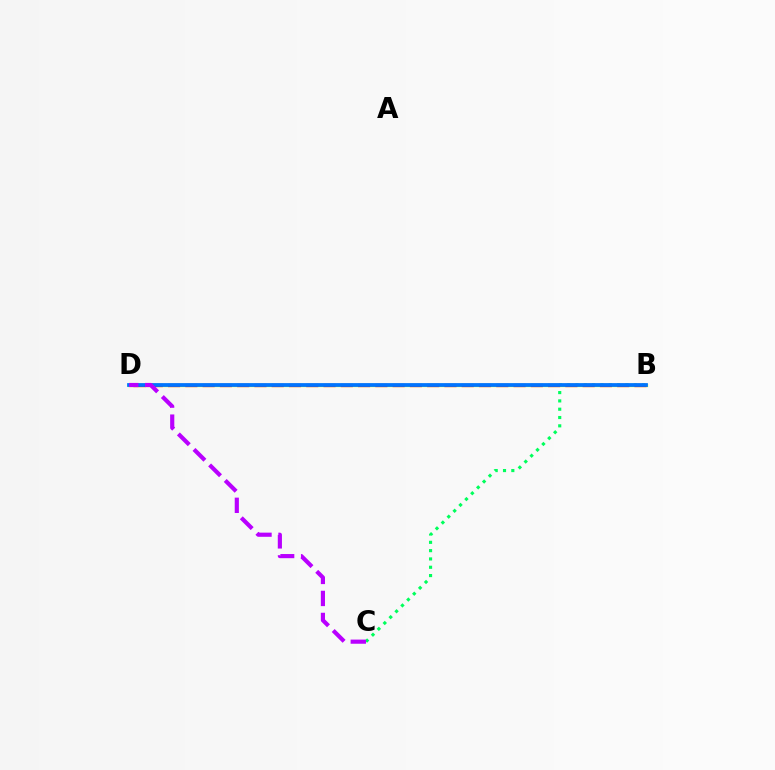{('B', 'C'): [{'color': '#00ff5c', 'line_style': 'dotted', 'thickness': 2.26}], ('B', 'D'): [{'color': '#d1ff00', 'line_style': 'solid', 'thickness': 2.35}, {'color': '#ff0000', 'line_style': 'dashed', 'thickness': 2.35}, {'color': '#0074ff', 'line_style': 'solid', 'thickness': 2.7}], ('C', 'D'): [{'color': '#b900ff', 'line_style': 'dashed', 'thickness': 2.99}]}